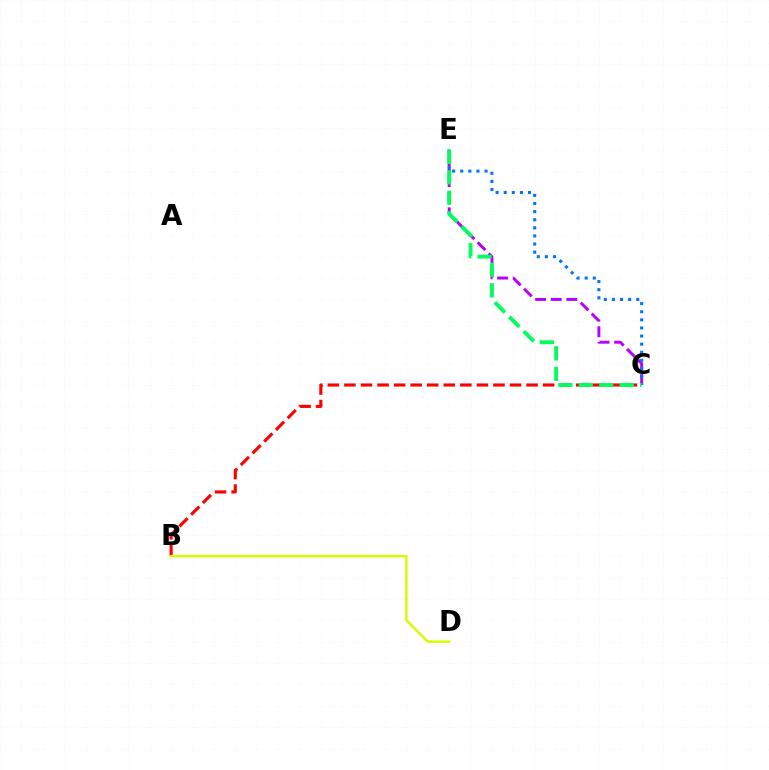{('C', 'E'): [{'color': '#b900ff', 'line_style': 'dashed', 'thickness': 2.12}, {'color': '#0074ff', 'line_style': 'dotted', 'thickness': 2.2}, {'color': '#00ff5c', 'line_style': 'dashed', 'thickness': 2.78}], ('B', 'C'): [{'color': '#ff0000', 'line_style': 'dashed', 'thickness': 2.25}], ('B', 'D'): [{'color': '#d1ff00', 'line_style': 'solid', 'thickness': 1.78}]}